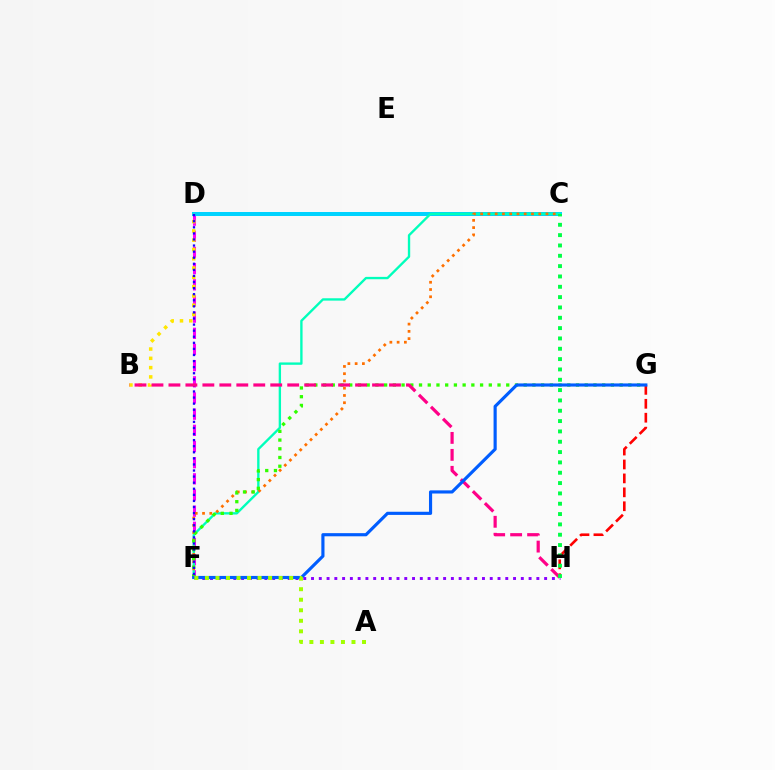{('D', 'F'): [{'color': '#fa00f9', 'line_style': 'dashed', 'thickness': 2.2}, {'color': '#1900ff', 'line_style': 'dotted', 'thickness': 1.65}], ('C', 'D'): [{'color': '#00d3ff', 'line_style': 'solid', 'thickness': 2.87}], ('C', 'F'): [{'color': '#00ffbb', 'line_style': 'solid', 'thickness': 1.69}, {'color': '#ff7000', 'line_style': 'dotted', 'thickness': 1.97}], ('B', 'D'): [{'color': '#ffe600', 'line_style': 'dotted', 'thickness': 2.52}], ('F', 'G'): [{'color': '#31ff00', 'line_style': 'dotted', 'thickness': 2.37}, {'color': '#005dff', 'line_style': 'solid', 'thickness': 2.27}], ('G', 'H'): [{'color': '#ff0000', 'line_style': 'dashed', 'thickness': 1.89}], ('F', 'H'): [{'color': '#8a00ff', 'line_style': 'dotted', 'thickness': 2.11}], ('B', 'H'): [{'color': '#ff0088', 'line_style': 'dashed', 'thickness': 2.31}], ('C', 'H'): [{'color': '#00ff45', 'line_style': 'dotted', 'thickness': 2.81}], ('A', 'F'): [{'color': '#a2ff00', 'line_style': 'dotted', 'thickness': 2.86}]}